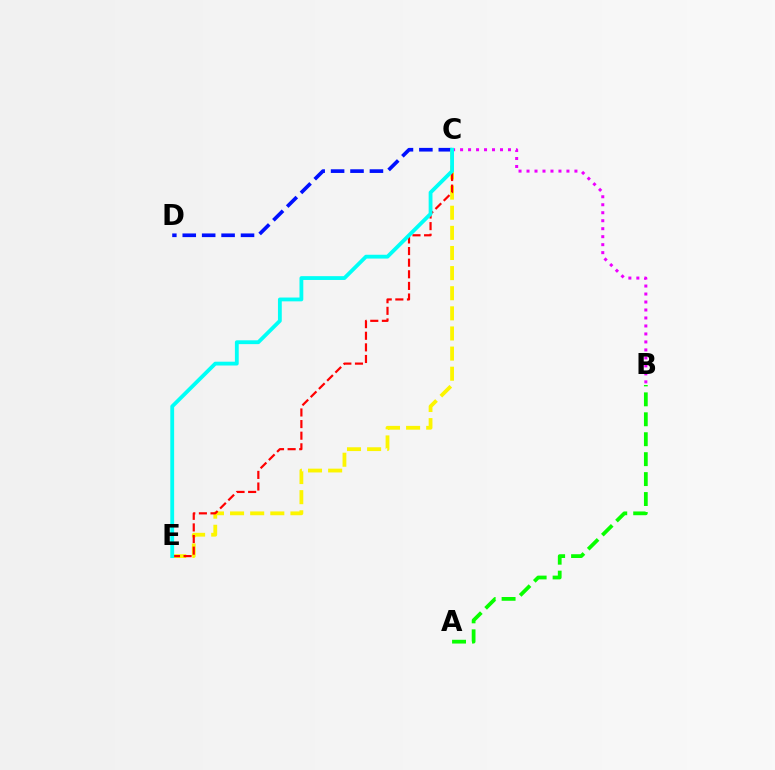{('B', 'C'): [{'color': '#ee00ff', 'line_style': 'dotted', 'thickness': 2.17}], ('C', 'D'): [{'color': '#0010ff', 'line_style': 'dashed', 'thickness': 2.64}], ('C', 'E'): [{'color': '#fcf500', 'line_style': 'dashed', 'thickness': 2.73}, {'color': '#ff0000', 'line_style': 'dashed', 'thickness': 1.58}, {'color': '#00fff6', 'line_style': 'solid', 'thickness': 2.75}], ('A', 'B'): [{'color': '#08ff00', 'line_style': 'dashed', 'thickness': 2.71}]}